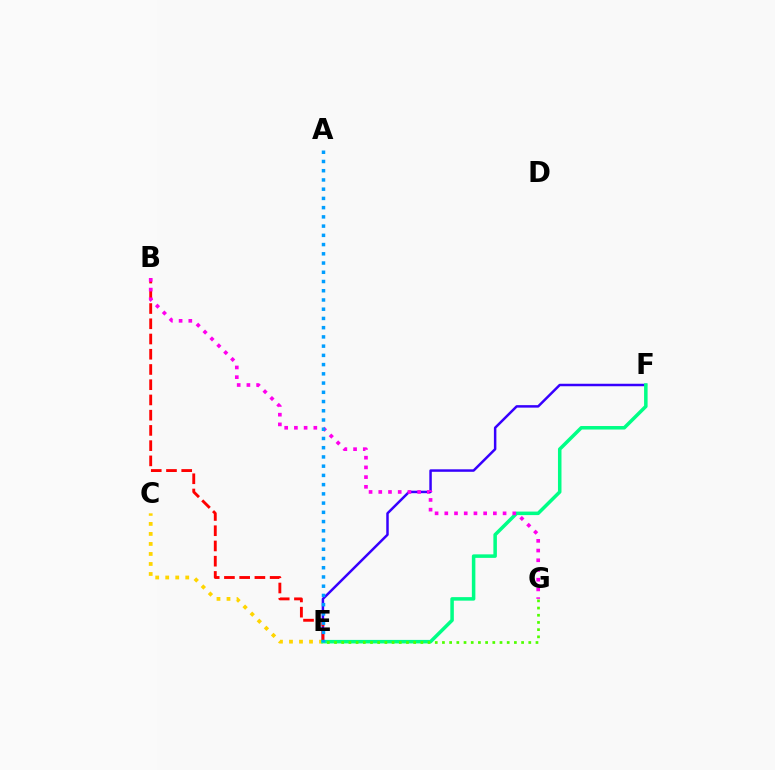{('E', 'F'): [{'color': '#3700ff', 'line_style': 'solid', 'thickness': 1.79}, {'color': '#00ff86', 'line_style': 'solid', 'thickness': 2.53}], ('C', 'E'): [{'color': '#ffd500', 'line_style': 'dotted', 'thickness': 2.72}], ('B', 'E'): [{'color': '#ff0000', 'line_style': 'dashed', 'thickness': 2.07}], ('E', 'G'): [{'color': '#4fff00', 'line_style': 'dotted', 'thickness': 1.95}], ('B', 'G'): [{'color': '#ff00ed', 'line_style': 'dotted', 'thickness': 2.64}], ('A', 'E'): [{'color': '#009eff', 'line_style': 'dotted', 'thickness': 2.51}]}